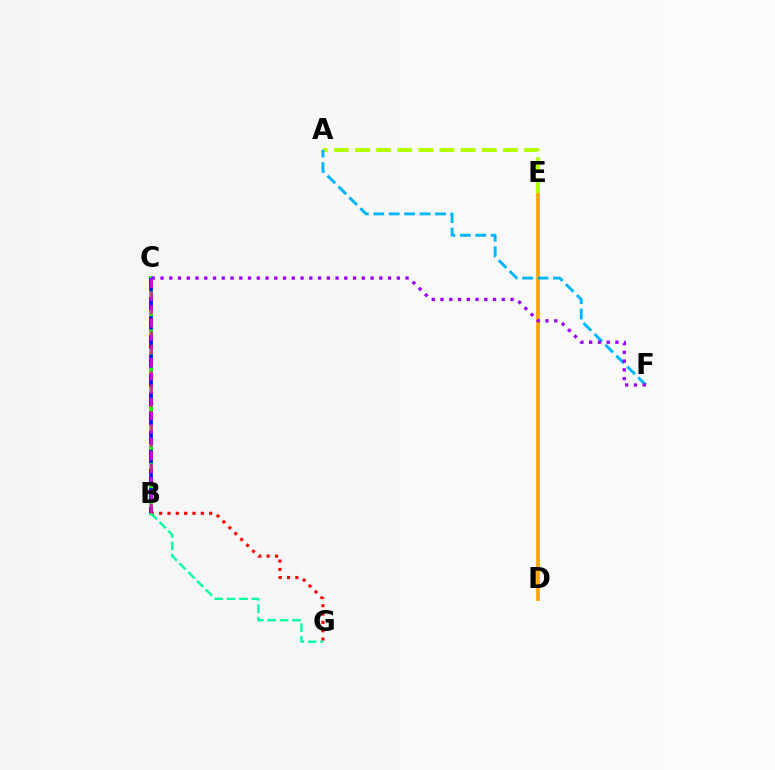{('D', 'E'): [{'color': '#ffa500', 'line_style': 'solid', 'thickness': 2.68}], ('A', 'E'): [{'color': '#b3ff00', 'line_style': 'dashed', 'thickness': 2.87}], ('B', 'C'): [{'color': '#08ff00', 'line_style': 'solid', 'thickness': 2.81}, {'color': '#0010ff', 'line_style': 'dashed', 'thickness': 2.59}, {'color': '#ff00bd', 'line_style': 'dashed', 'thickness': 1.8}], ('B', 'G'): [{'color': '#ff0000', 'line_style': 'dotted', 'thickness': 2.27}, {'color': '#00ff9d', 'line_style': 'dashed', 'thickness': 1.68}], ('A', 'F'): [{'color': '#00b5ff', 'line_style': 'dashed', 'thickness': 2.09}], ('C', 'F'): [{'color': '#9b00ff', 'line_style': 'dotted', 'thickness': 2.38}]}